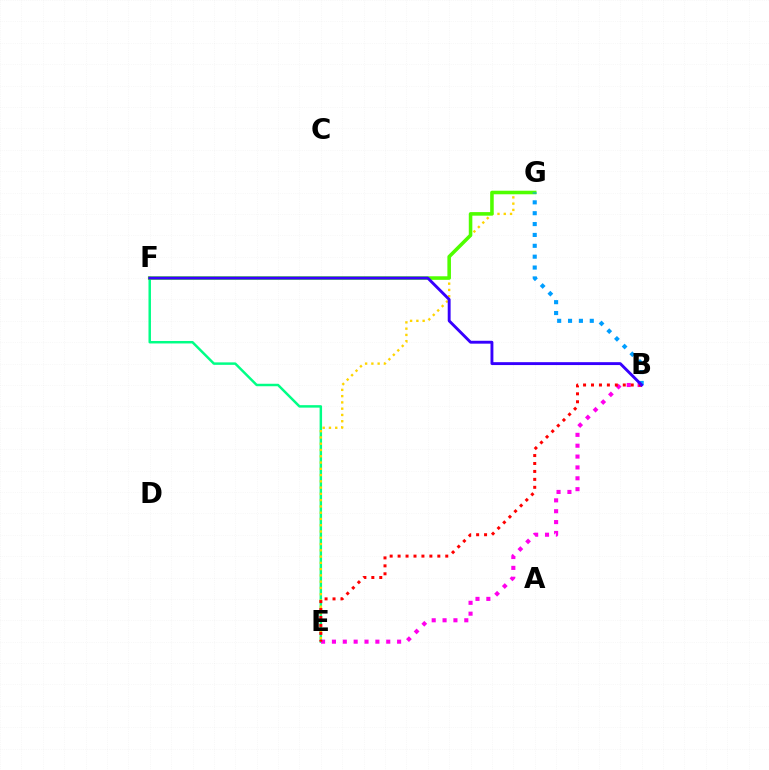{('E', 'F'): [{'color': '#00ff86', 'line_style': 'solid', 'thickness': 1.78}], ('B', 'E'): [{'color': '#ff00ed', 'line_style': 'dotted', 'thickness': 2.95}, {'color': '#ff0000', 'line_style': 'dotted', 'thickness': 2.16}], ('E', 'G'): [{'color': '#ffd500', 'line_style': 'dotted', 'thickness': 1.7}], ('F', 'G'): [{'color': '#4fff00', 'line_style': 'solid', 'thickness': 2.57}], ('B', 'G'): [{'color': '#009eff', 'line_style': 'dotted', 'thickness': 2.95}], ('B', 'F'): [{'color': '#3700ff', 'line_style': 'solid', 'thickness': 2.08}]}